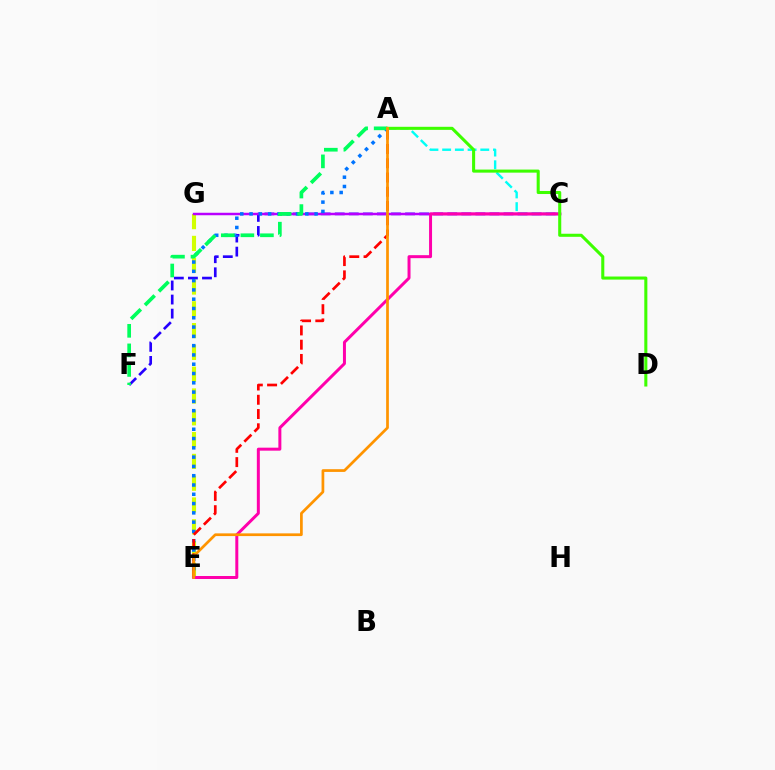{('C', 'F'): [{'color': '#2500ff', 'line_style': 'dashed', 'thickness': 1.91}], ('E', 'G'): [{'color': '#d1ff00', 'line_style': 'dashed', 'thickness': 2.96}], ('C', 'G'): [{'color': '#b900ff', 'line_style': 'solid', 'thickness': 1.78}], ('A', 'C'): [{'color': '#00fff6', 'line_style': 'dashed', 'thickness': 1.73}], ('A', 'E'): [{'color': '#0074ff', 'line_style': 'dotted', 'thickness': 2.52}, {'color': '#ff0000', 'line_style': 'dashed', 'thickness': 1.94}, {'color': '#ff9400', 'line_style': 'solid', 'thickness': 1.96}], ('C', 'E'): [{'color': '#ff00ac', 'line_style': 'solid', 'thickness': 2.15}], ('A', 'D'): [{'color': '#3dff00', 'line_style': 'solid', 'thickness': 2.21}], ('A', 'F'): [{'color': '#00ff5c', 'line_style': 'dashed', 'thickness': 2.66}]}